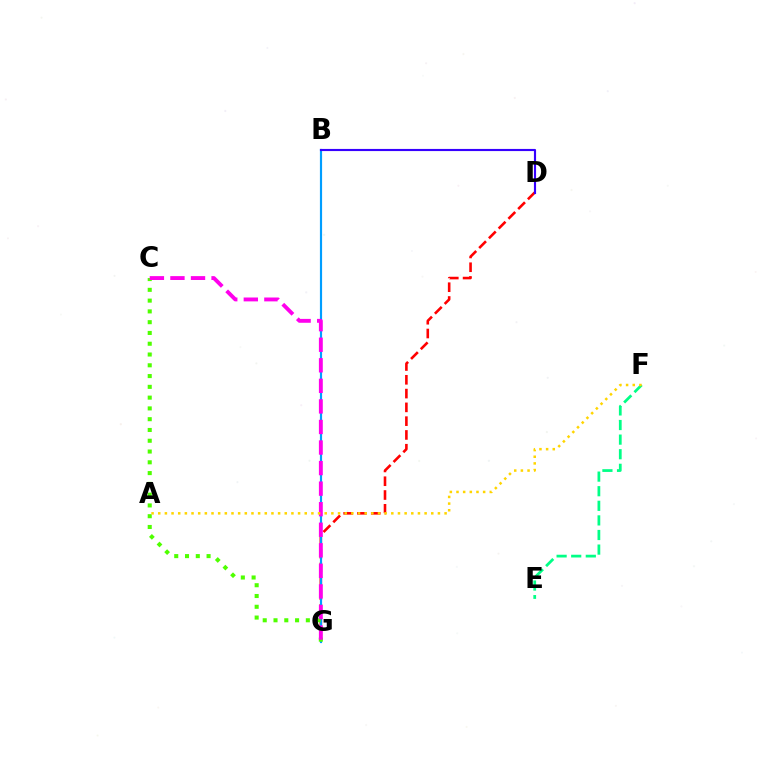{('D', 'G'): [{'color': '#ff0000', 'line_style': 'dashed', 'thickness': 1.87}], ('B', 'G'): [{'color': '#009eff', 'line_style': 'solid', 'thickness': 1.57}], ('E', 'F'): [{'color': '#00ff86', 'line_style': 'dashed', 'thickness': 1.98}], ('B', 'D'): [{'color': '#3700ff', 'line_style': 'solid', 'thickness': 1.54}], ('C', 'G'): [{'color': '#4fff00', 'line_style': 'dotted', 'thickness': 2.93}, {'color': '#ff00ed', 'line_style': 'dashed', 'thickness': 2.79}], ('A', 'F'): [{'color': '#ffd500', 'line_style': 'dotted', 'thickness': 1.81}]}